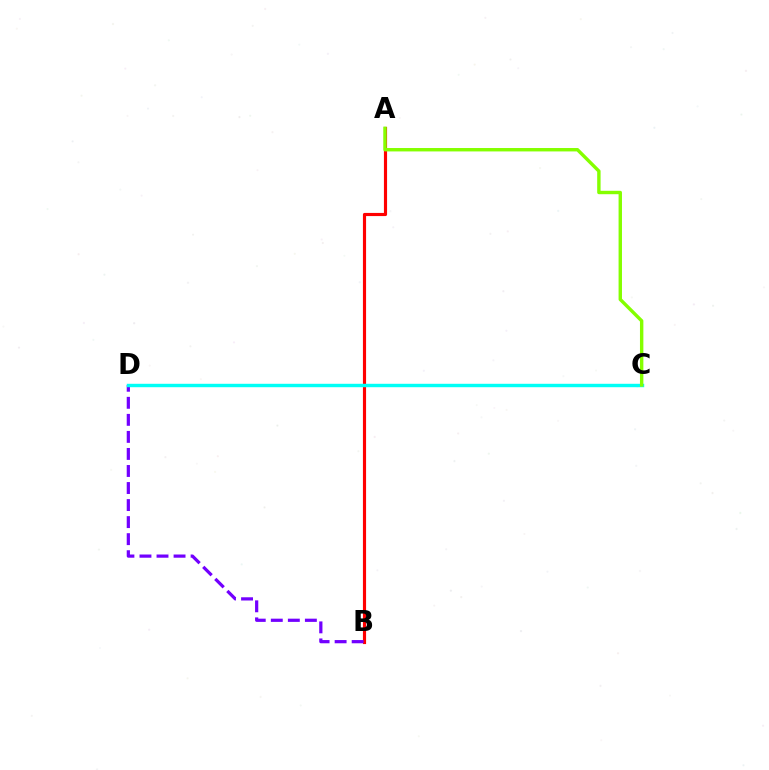{('A', 'B'): [{'color': '#ff0000', 'line_style': 'solid', 'thickness': 2.26}], ('B', 'D'): [{'color': '#7200ff', 'line_style': 'dashed', 'thickness': 2.32}], ('C', 'D'): [{'color': '#00fff6', 'line_style': 'solid', 'thickness': 2.46}], ('A', 'C'): [{'color': '#84ff00', 'line_style': 'solid', 'thickness': 2.45}]}